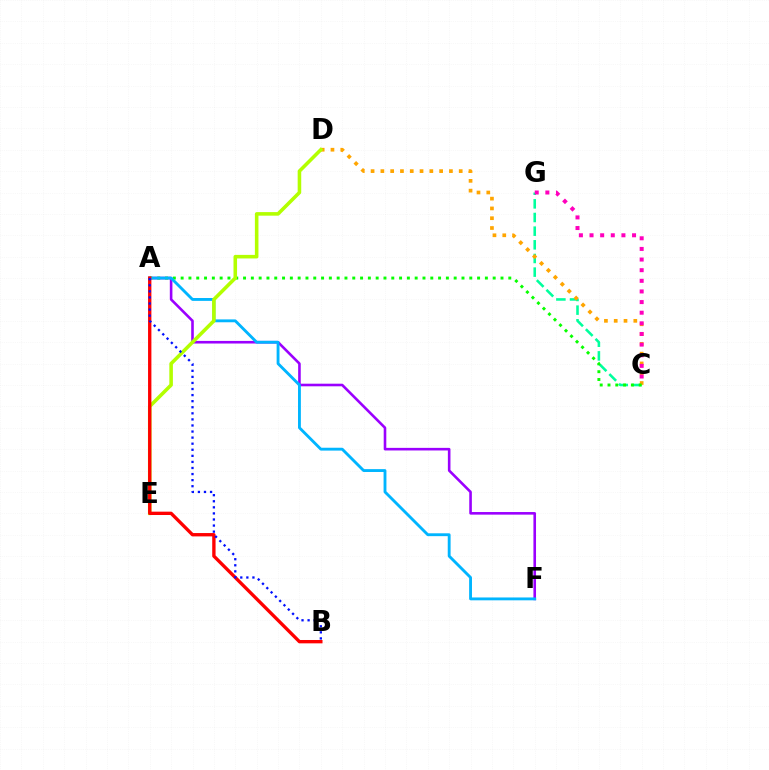{('C', 'G'): [{'color': '#00ff9d', 'line_style': 'dashed', 'thickness': 1.85}, {'color': '#ff00bd', 'line_style': 'dotted', 'thickness': 2.89}], ('A', 'F'): [{'color': '#9b00ff', 'line_style': 'solid', 'thickness': 1.87}, {'color': '#00b5ff', 'line_style': 'solid', 'thickness': 2.06}], ('C', 'D'): [{'color': '#ffa500', 'line_style': 'dotted', 'thickness': 2.66}], ('A', 'C'): [{'color': '#08ff00', 'line_style': 'dotted', 'thickness': 2.12}], ('D', 'E'): [{'color': '#b3ff00', 'line_style': 'solid', 'thickness': 2.57}], ('A', 'B'): [{'color': '#ff0000', 'line_style': 'solid', 'thickness': 2.41}, {'color': '#0010ff', 'line_style': 'dotted', 'thickness': 1.65}]}